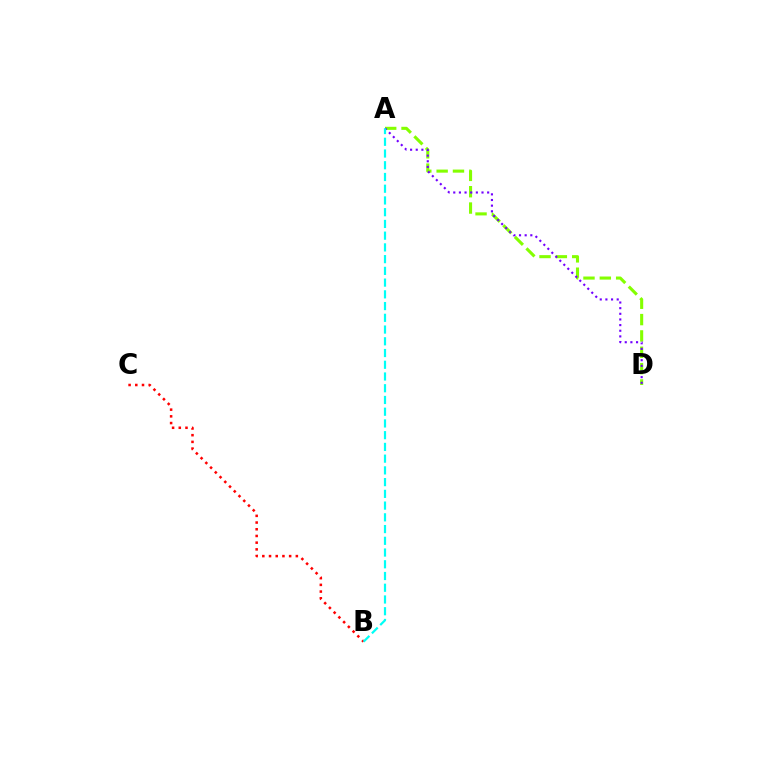{('A', 'D'): [{'color': '#84ff00', 'line_style': 'dashed', 'thickness': 2.22}, {'color': '#7200ff', 'line_style': 'dotted', 'thickness': 1.53}], ('B', 'C'): [{'color': '#ff0000', 'line_style': 'dotted', 'thickness': 1.82}], ('A', 'B'): [{'color': '#00fff6', 'line_style': 'dashed', 'thickness': 1.59}]}